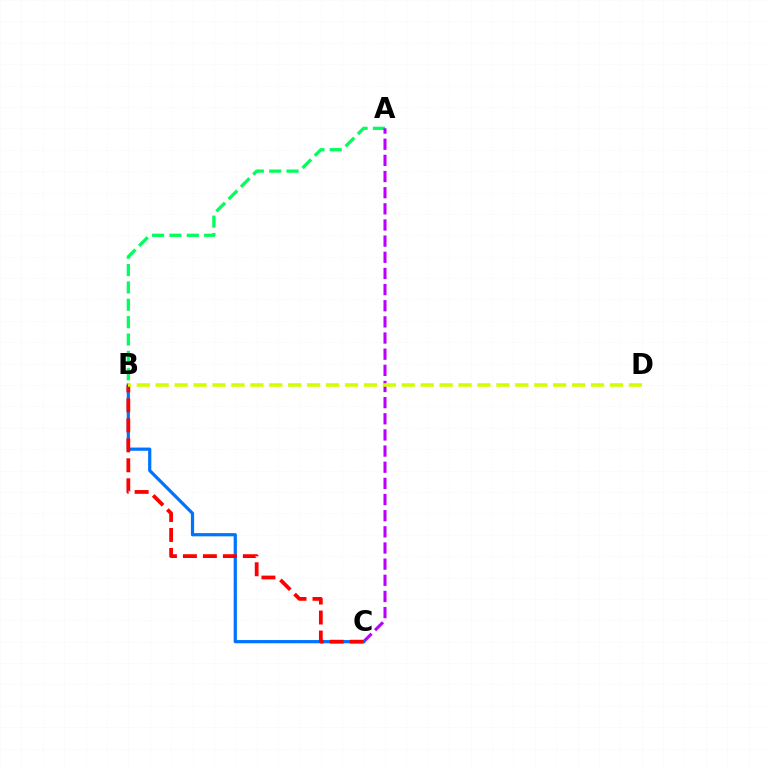{('A', 'B'): [{'color': '#00ff5c', 'line_style': 'dashed', 'thickness': 2.36}], ('A', 'C'): [{'color': '#b900ff', 'line_style': 'dashed', 'thickness': 2.19}], ('B', 'C'): [{'color': '#0074ff', 'line_style': 'solid', 'thickness': 2.32}, {'color': '#ff0000', 'line_style': 'dashed', 'thickness': 2.71}], ('B', 'D'): [{'color': '#d1ff00', 'line_style': 'dashed', 'thickness': 2.57}]}